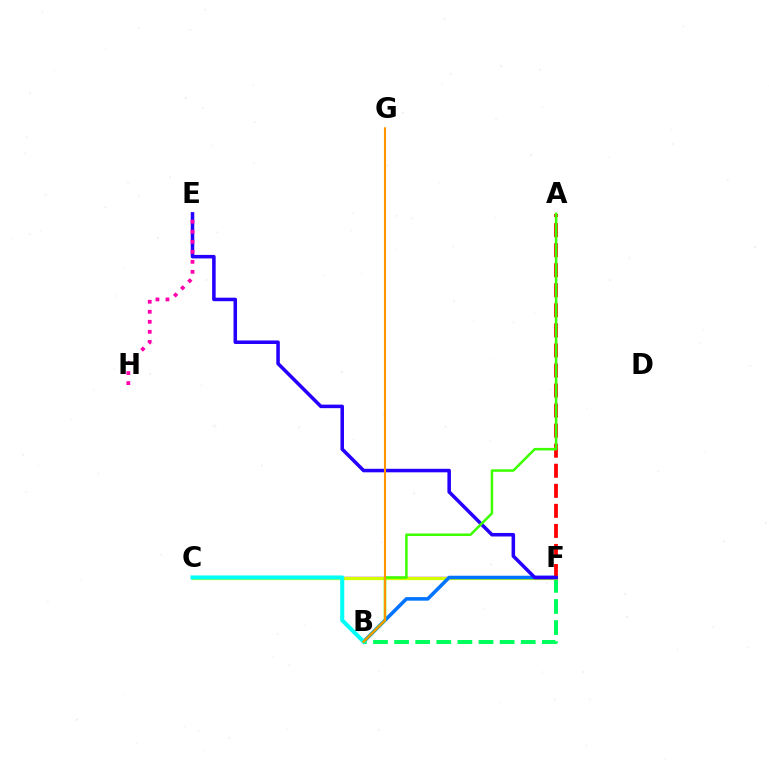{('C', 'F'): [{'color': '#b900ff', 'line_style': 'solid', 'thickness': 1.73}, {'color': '#d1ff00', 'line_style': 'solid', 'thickness': 2.35}], ('B', 'F'): [{'color': '#00ff5c', 'line_style': 'dashed', 'thickness': 2.87}, {'color': '#0074ff', 'line_style': 'solid', 'thickness': 2.56}], ('A', 'F'): [{'color': '#ff0000', 'line_style': 'dashed', 'thickness': 2.72}], ('E', 'F'): [{'color': '#2500ff', 'line_style': 'solid', 'thickness': 2.54}], ('E', 'H'): [{'color': '#ff00ac', 'line_style': 'dotted', 'thickness': 2.72}], ('B', 'C'): [{'color': '#00fff6', 'line_style': 'solid', 'thickness': 2.92}], ('A', 'B'): [{'color': '#3dff00', 'line_style': 'solid', 'thickness': 1.82}], ('B', 'G'): [{'color': '#ff9400', 'line_style': 'solid', 'thickness': 1.51}]}